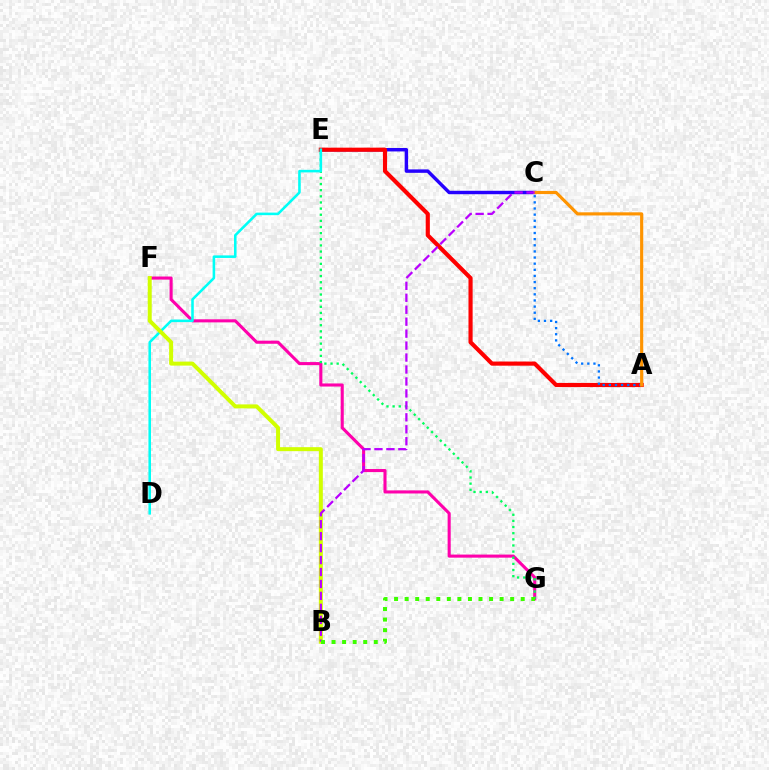{('F', 'G'): [{'color': '#ff00ac', 'line_style': 'solid', 'thickness': 2.22}], ('C', 'E'): [{'color': '#2500ff', 'line_style': 'solid', 'thickness': 2.47}], ('A', 'E'): [{'color': '#ff0000', 'line_style': 'solid', 'thickness': 2.98}], ('A', 'C'): [{'color': '#0074ff', 'line_style': 'dotted', 'thickness': 1.67}, {'color': '#ff9400', 'line_style': 'solid', 'thickness': 2.26}], ('E', 'G'): [{'color': '#00ff5c', 'line_style': 'dotted', 'thickness': 1.67}], ('D', 'E'): [{'color': '#00fff6', 'line_style': 'solid', 'thickness': 1.84}], ('B', 'F'): [{'color': '#d1ff00', 'line_style': 'solid', 'thickness': 2.87}], ('B', 'C'): [{'color': '#b900ff', 'line_style': 'dashed', 'thickness': 1.62}], ('B', 'G'): [{'color': '#3dff00', 'line_style': 'dotted', 'thickness': 2.87}]}